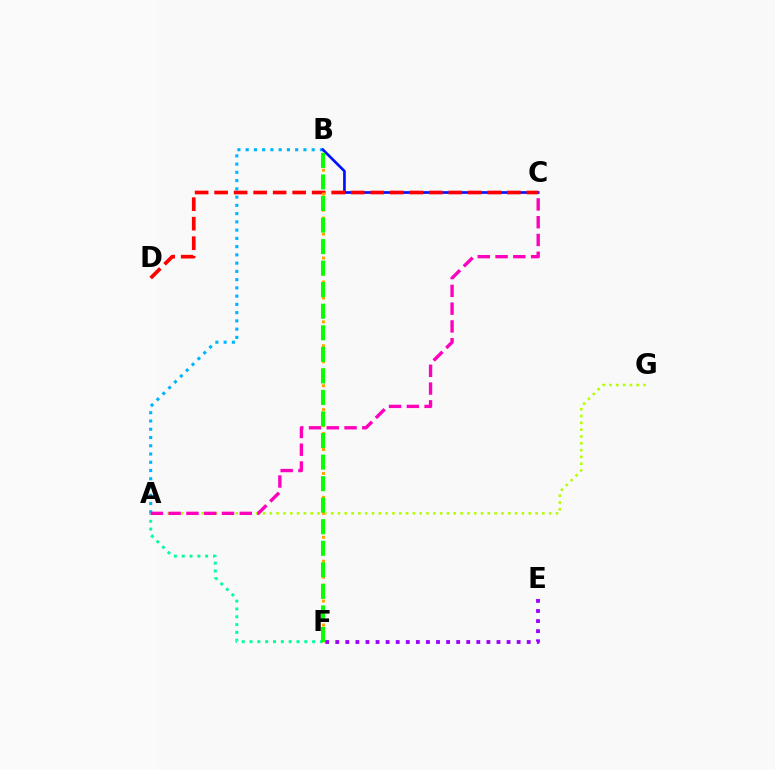{('A', 'B'): [{'color': '#00b5ff', 'line_style': 'dotted', 'thickness': 2.24}], ('B', 'C'): [{'color': '#0010ff', 'line_style': 'solid', 'thickness': 1.93}], ('A', 'F'): [{'color': '#00ff9d', 'line_style': 'dotted', 'thickness': 2.13}], ('E', 'F'): [{'color': '#9b00ff', 'line_style': 'dotted', 'thickness': 2.74}], ('A', 'G'): [{'color': '#b3ff00', 'line_style': 'dotted', 'thickness': 1.85}], ('C', 'D'): [{'color': '#ff0000', 'line_style': 'dashed', 'thickness': 2.65}], ('A', 'C'): [{'color': '#ff00bd', 'line_style': 'dashed', 'thickness': 2.41}], ('B', 'F'): [{'color': '#ffa500', 'line_style': 'dotted', 'thickness': 2.17}, {'color': '#08ff00', 'line_style': 'dashed', 'thickness': 2.93}]}